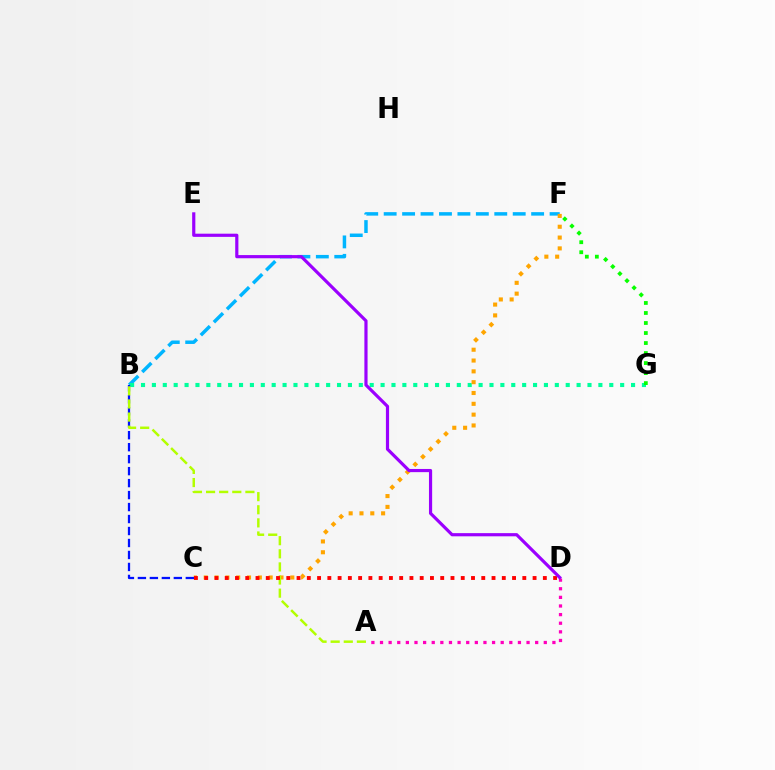{('B', 'F'): [{'color': '#00b5ff', 'line_style': 'dashed', 'thickness': 2.5}], ('B', 'G'): [{'color': '#00ff9d', 'line_style': 'dotted', 'thickness': 2.96}], ('A', 'D'): [{'color': '#ff00bd', 'line_style': 'dotted', 'thickness': 2.34}], ('F', 'G'): [{'color': '#08ff00', 'line_style': 'dotted', 'thickness': 2.72}], ('C', 'F'): [{'color': '#ffa500', 'line_style': 'dotted', 'thickness': 2.94}], ('B', 'C'): [{'color': '#0010ff', 'line_style': 'dashed', 'thickness': 1.63}], ('A', 'B'): [{'color': '#b3ff00', 'line_style': 'dashed', 'thickness': 1.78}], ('C', 'D'): [{'color': '#ff0000', 'line_style': 'dotted', 'thickness': 2.79}], ('D', 'E'): [{'color': '#9b00ff', 'line_style': 'solid', 'thickness': 2.29}]}